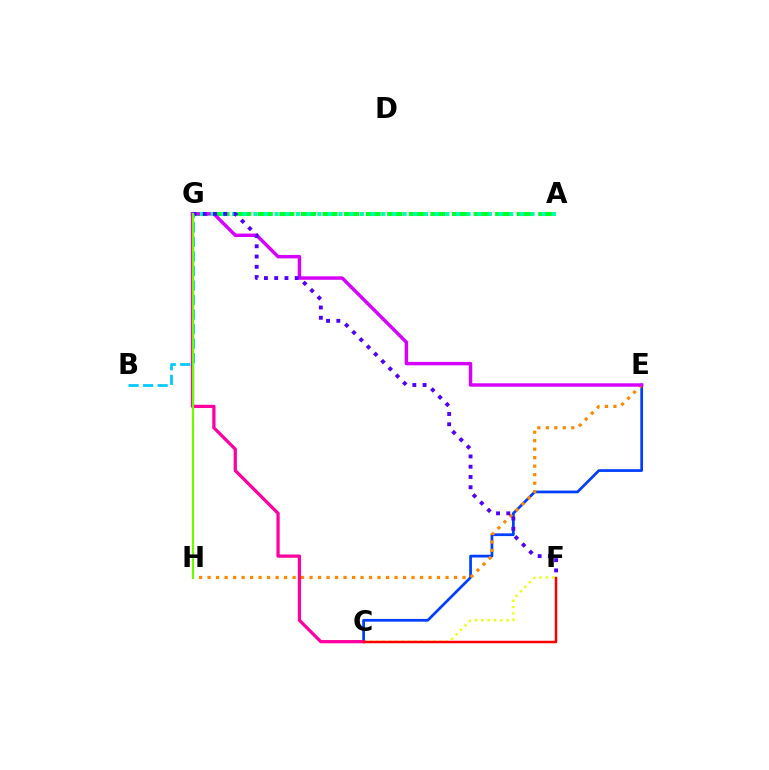{('C', 'E'): [{'color': '#003fff', 'line_style': 'solid', 'thickness': 1.97}], ('A', 'G'): [{'color': '#00ff27', 'line_style': 'dashed', 'thickness': 2.93}, {'color': '#00ffaf', 'line_style': 'dotted', 'thickness': 2.9}], ('C', 'F'): [{'color': '#eeff00', 'line_style': 'dotted', 'thickness': 1.72}, {'color': '#ff0000', 'line_style': 'solid', 'thickness': 1.79}], ('C', 'G'): [{'color': '#ff00a0', 'line_style': 'solid', 'thickness': 2.34}], ('E', 'H'): [{'color': '#ff8800', 'line_style': 'dotted', 'thickness': 2.31}], ('E', 'G'): [{'color': '#d600ff', 'line_style': 'solid', 'thickness': 2.48}], ('F', 'G'): [{'color': '#4f00ff', 'line_style': 'dotted', 'thickness': 2.79}], ('B', 'G'): [{'color': '#00c7ff', 'line_style': 'dashed', 'thickness': 1.97}], ('G', 'H'): [{'color': '#66ff00', 'line_style': 'solid', 'thickness': 1.55}]}